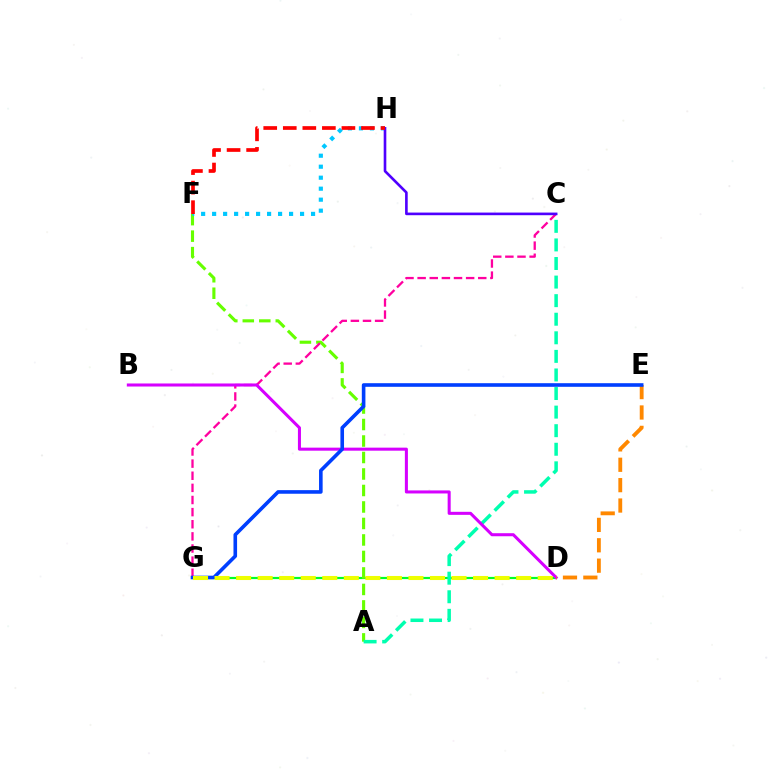{('D', 'G'): [{'color': '#00ff27', 'line_style': 'solid', 'thickness': 1.58}, {'color': '#eeff00', 'line_style': 'dashed', 'thickness': 2.93}], ('A', 'F'): [{'color': '#66ff00', 'line_style': 'dashed', 'thickness': 2.24}], ('A', 'C'): [{'color': '#00ffaf', 'line_style': 'dashed', 'thickness': 2.52}], ('F', 'H'): [{'color': '#00c7ff', 'line_style': 'dotted', 'thickness': 2.99}, {'color': '#ff0000', 'line_style': 'dashed', 'thickness': 2.66}], ('C', 'G'): [{'color': '#ff00a0', 'line_style': 'dashed', 'thickness': 1.65}], ('B', 'D'): [{'color': '#d600ff', 'line_style': 'solid', 'thickness': 2.19}], ('C', 'H'): [{'color': '#4f00ff', 'line_style': 'solid', 'thickness': 1.9}], ('D', 'E'): [{'color': '#ff8800', 'line_style': 'dashed', 'thickness': 2.77}], ('E', 'G'): [{'color': '#003fff', 'line_style': 'solid', 'thickness': 2.6}]}